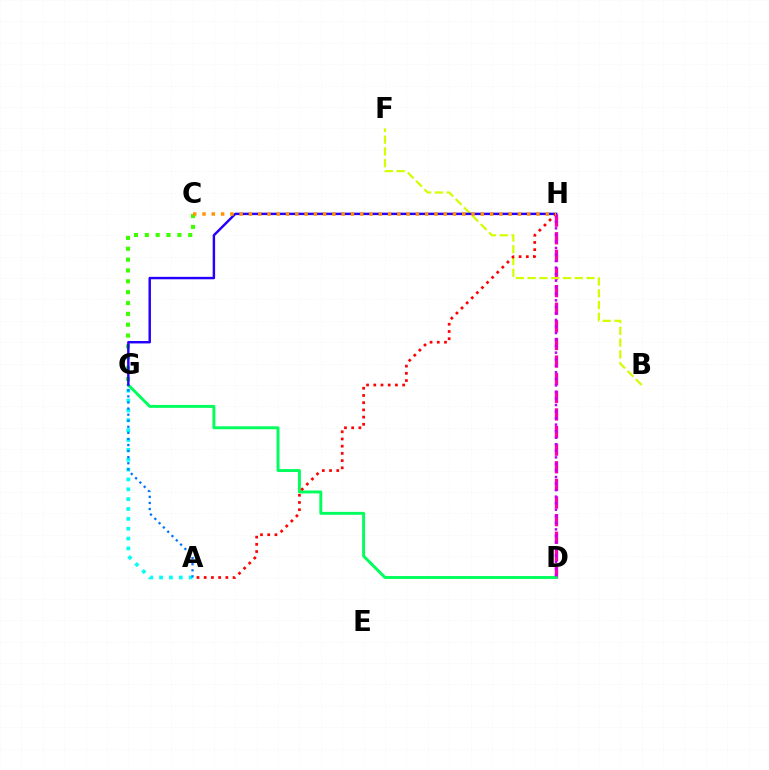{('C', 'G'): [{'color': '#3dff00', 'line_style': 'dotted', 'thickness': 2.95}], ('D', 'H'): [{'color': '#ff00ac', 'line_style': 'dashed', 'thickness': 2.39}, {'color': '#b900ff', 'line_style': 'dotted', 'thickness': 1.78}], ('D', 'G'): [{'color': '#00ff5c', 'line_style': 'solid', 'thickness': 2.11}], ('B', 'F'): [{'color': '#d1ff00', 'line_style': 'dashed', 'thickness': 1.6}], ('G', 'H'): [{'color': '#2500ff', 'line_style': 'solid', 'thickness': 1.76}], ('A', 'H'): [{'color': '#ff0000', 'line_style': 'dotted', 'thickness': 1.96}], ('A', 'G'): [{'color': '#00fff6', 'line_style': 'dotted', 'thickness': 2.68}, {'color': '#0074ff', 'line_style': 'dotted', 'thickness': 1.65}], ('C', 'H'): [{'color': '#ff9400', 'line_style': 'dotted', 'thickness': 2.52}]}